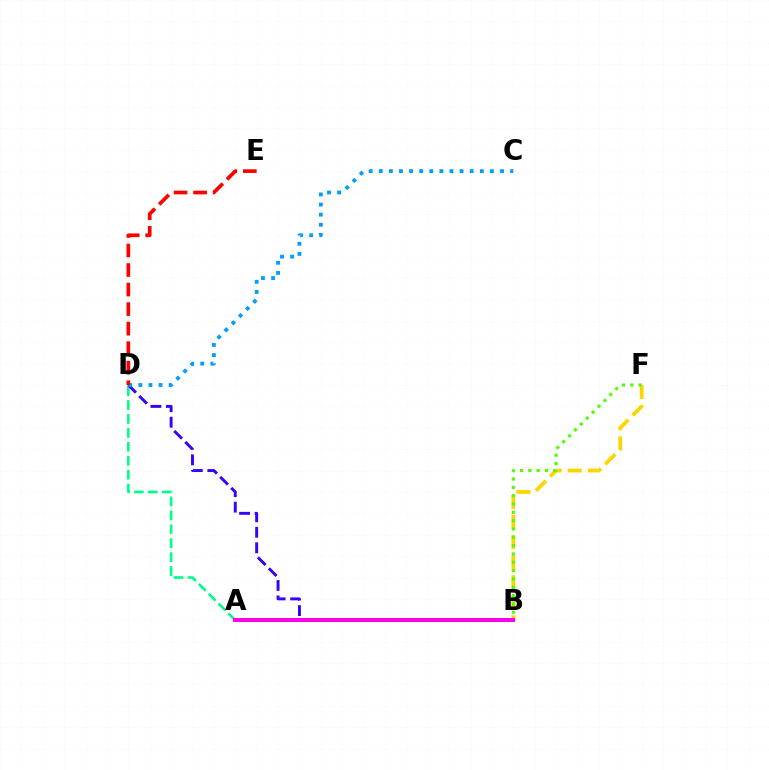{('A', 'D'): [{'color': '#00ff86', 'line_style': 'dashed', 'thickness': 1.89}], ('B', 'F'): [{'color': '#ffd500', 'line_style': 'dashed', 'thickness': 2.73}, {'color': '#4fff00', 'line_style': 'dotted', 'thickness': 2.26}], ('B', 'D'): [{'color': '#3700ff', 'line_style': 'dashed', 'thickness': 2.11}], ('C', 'D'): [{'color': '#009eff', 'line_style': 'dotted', 'thickness': 2.75}], ('A', 'B'): [{'color': '#ff00ed', 'line_style': 'solid', 'thickness': 2.88}], ('D', 'E'): [{'color': '#ff0000', 'line_style': 'dashed', 'thickness': 2.65}]}